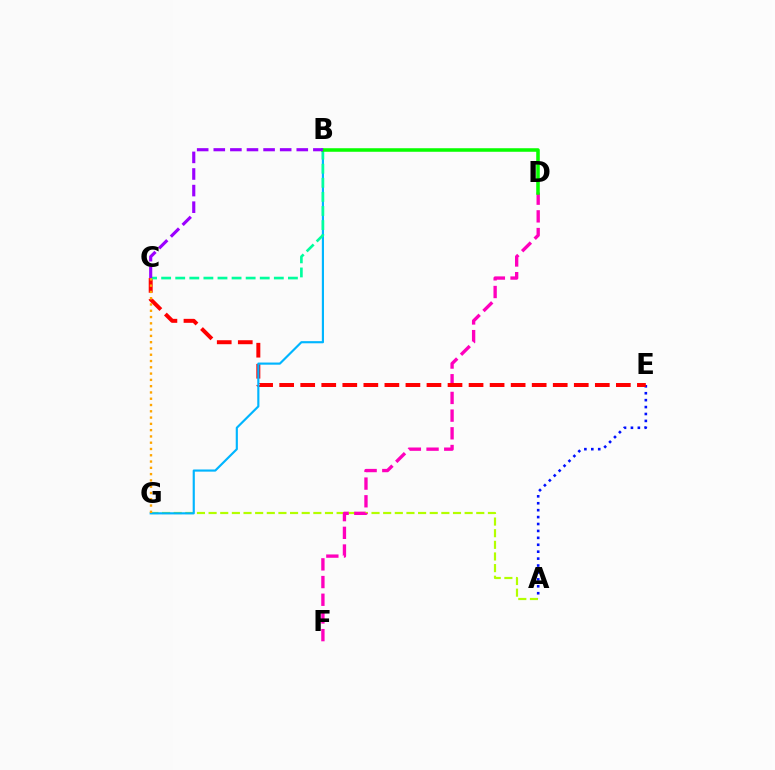{('A', 'G'): [{'color': '#b3ff00', 'line_style': 'dashed', 'thickness': 1.58}], ('A', 'E'): [{'color': '#0010ff', 'line_style': 'dotted', 'thickness': 1.88}], ('D', 'F'): [{'color': '#ff00bd', 'line_style': 'dashed', 'thickness': 2.4}], ('C', 'E'): [{'color': '#ff0000', 'line_style': 'dashed', 'thickness': 2.86}], ('B', 'G'): [{'color': '#00b5ff', 'line_style': 'solid', 'thickness': 1.55}], ('B', 'C'): [{'color': '#00ff9d', 'line_style': 'dashed', 'thickness': 1.91}, {'color': '#9b00ff', 'line_style': 'dashed', 'thickness': 2.25}], ('C', 'G'): [{'color': '#ffa500', 'line_style': 'dotted', 'thickness': 1.71}], ('B', 'D'): [{'color': '#08ff00', 'line_style': 'solid', 'thickness': 2.55}]}